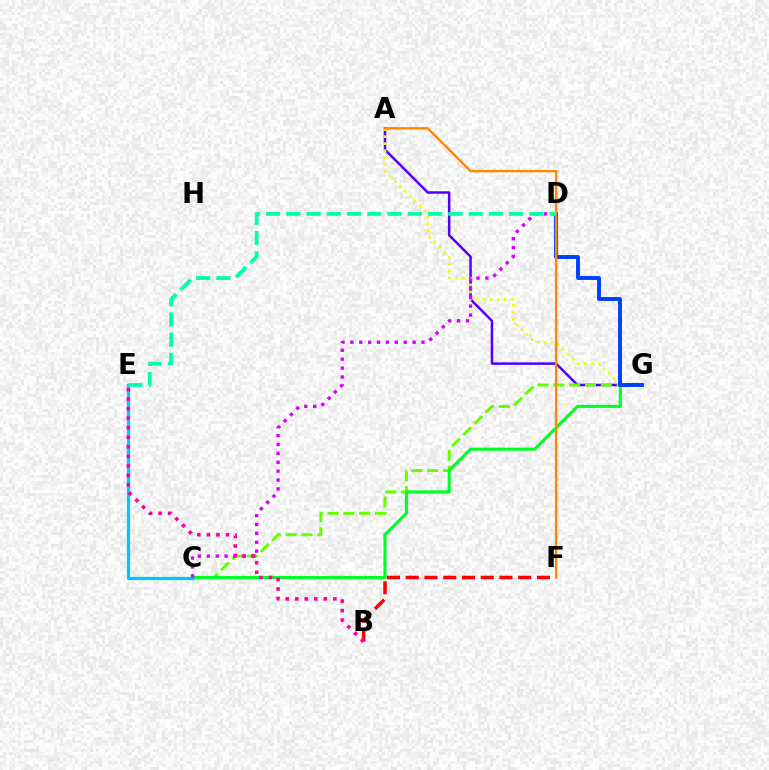{('A', 'G'): [{'color': '#4f00ff', 'line_style': 'solid', 'thickness': 1.79}, {'color': '#eeff00', 'line_style': 'dotted', 'thickness': 1.9}], ('C', 'G'): [{'color': '#66ff00', 'line_style': 'dashed', 'thickness': 2.15}, {'color': '#00ff27', 'line_style': 'solid', 'thickness': 2.26}], ('C', 'E'): [{'color': '#00c7ff', 'line_style': 'solid', 'thickness': 2.32}], ('D', 'G'): [{'color': '#003fff', 'line_style': 'solid', 'thickness': 2.82}], ('B', 'F'): [{'color': '#ff0000', 'line_style': 'dashed', 'thickness': 2.55}], ('A', 'F'): [{'color': '#ff8800', 'line_style': 'solid', 'thickness': 1.72}], ('C', 'D'): [{'color': '#d600ff', 'line_style': 'dotted', 'thickness': 2.41}], ('B', 'E'): [{'color': '#ff00a0', 'line_style': 'dotted', 'thickness': 2.59}], ('D', 'E'): [{'color': '#00ffaf', 'line_style': 'dashed', 'thickness': 2.75}]}